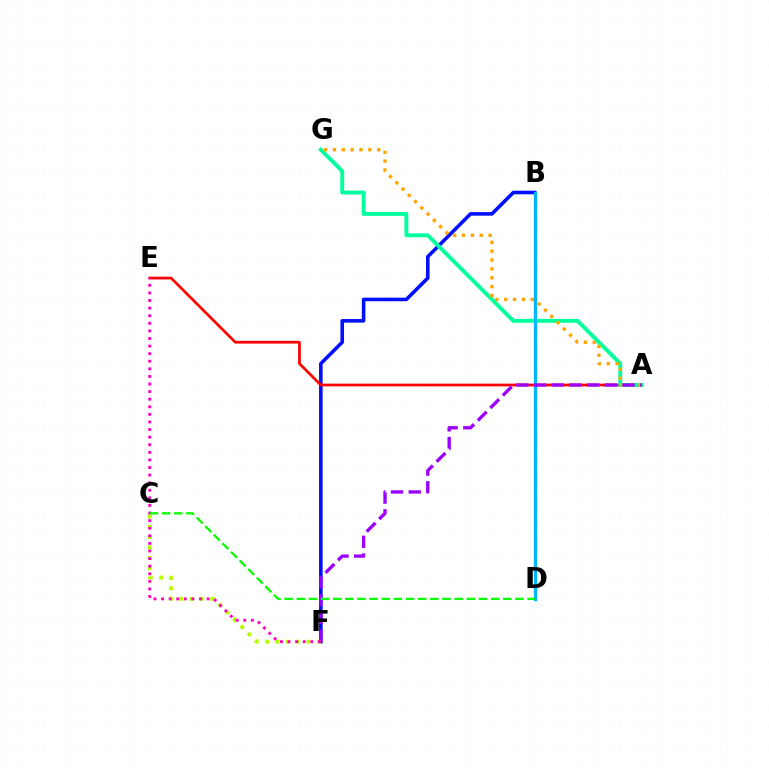{('B', 'F'): [{'color': '#0010ff', 'line_style': 'solid', 'thickness': 2.59}], ('C', 'F'): [{'color': '#b3ff00', 'line_style': 'dotted', 'thickness': 2.81}], ('A', 'E'): [{'color': '#ff0000', 'line_style': 'solid', 'thickness': 1.97}], ('A', 'G'): [{'color': '#00ff9d', 'line_style': 'solid', 'thickness': 2.81}, {'color': '#ffa500', 'line_style': 'dotted', 'thickness': 2.41}], ('B', 'D'): [{'color': '#00b5ff', 'line_style': 'solid', 'thickness': 2.37}], ('A', 'F'): [{'color': '#9b00ff', 'line_style': 'dashed', 'thickness': 2.4}], ('E', 'F'): [{'color': '#ff00bd', 'line_style': 'dotted', 'thickness': 2.06}], ('C', 'D'): [{'color': '#08ff00', 'line_style': 'dashed', 'thickness': 1.65}]}